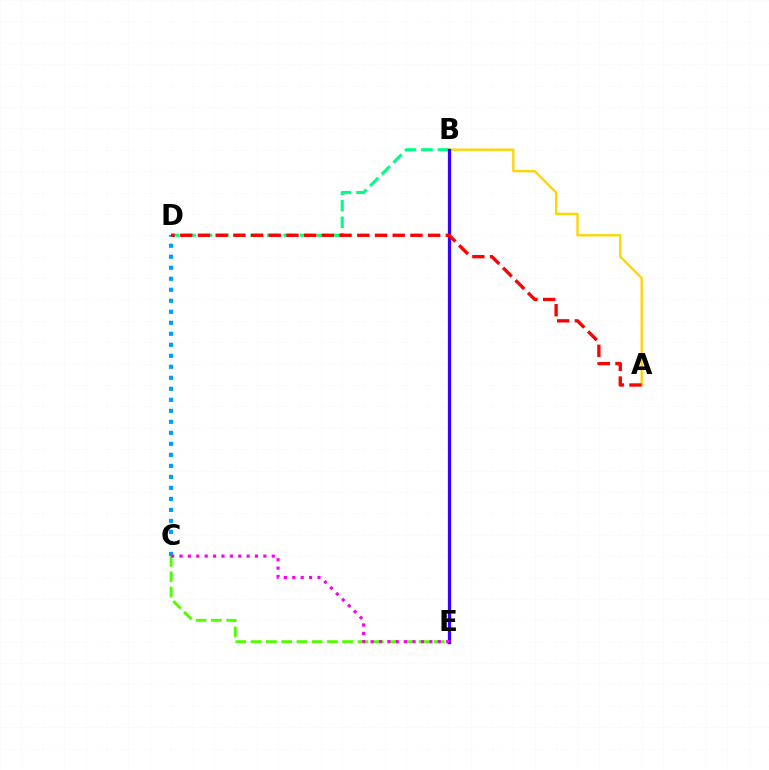{('C', 'E'): [{'color': '#4fff00', 'line_style': 'dashed', 'thickness': 2.07}, {'color': '#ff00ed', 'line_style': 'dotted', 'thickness': 2.28}], ('B', 'D'): [{'color': '#00ff86', 'line_style': 'dashed', 'thickness': 2.24}], ('C', 'D'): [{'color': '#009eff', 'line_style': 'dotted', 'thickness': 2.99}], ('A', 'B'): [{'color': '#ffd500', 'line_style': 'solid', 'thickness': 1.68}], ('B', 'E'): [{'color': '#3700ff', 'line_style': 'solid', 'thickness': 2.33}], ('A', 'D'): [{'color': '#ff0000', 'line_style': 'dashed', 'thickness': 2.41}]}